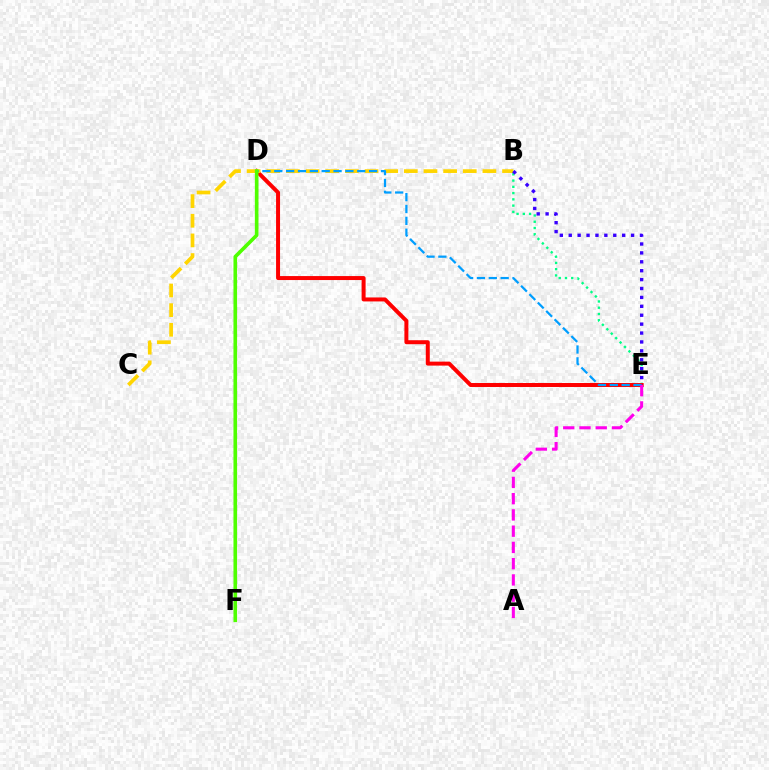{('B', 'E'): [{'color': '#00ff86', 'line_style': 'dotted', 'thickness': 1.7}, {'color': '#3700ff', 'line_style': 'dotted', 'thickness': 2.42}], ('D', 'E'): [{'color': '#ff0000', 'line_style': 'solid', 'thickness': 2.87}, {'color': '#009eff', 'line_style': 'dashed', 'thickness': 1.61}], ('B', 'C'): [{'color': '#ffd500', 'line_style': 'dashed', 'thickness': 2.67}], ('A', 'E'): [{'color': '#ff00ed', 'line_style': 'dashed', 'thickness': 2.21}], ('D', 'F'): [{'color': '#4fff00', 'line_style': 'solid', 'thickness': 2.61}]}